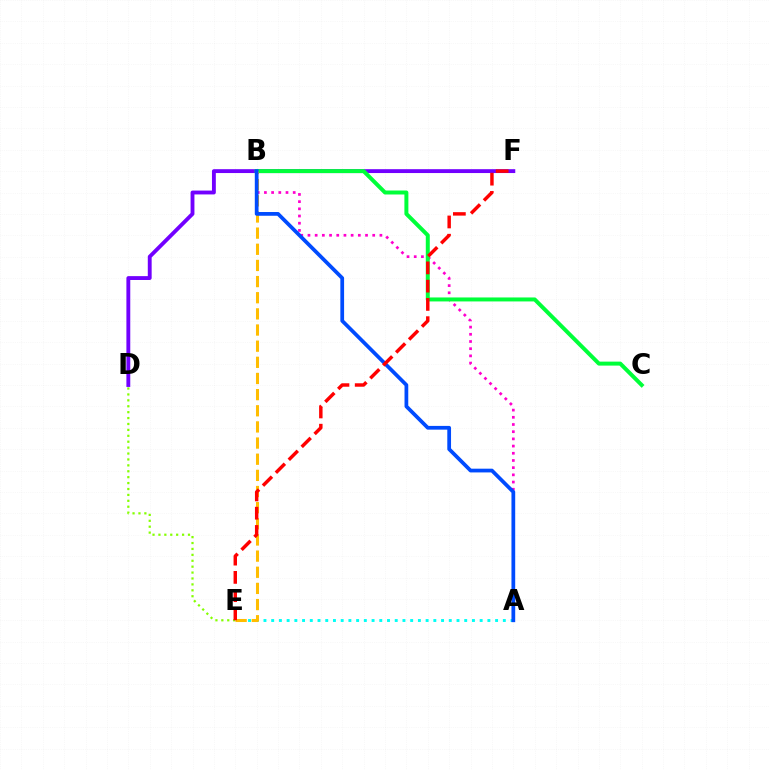{('A', 'B'): [{'color': '#ff00cf', 'line_style': 'dotted', 'thickness': 1.95}, {'color': '#004bff', 'line_style': 'solid', 'thickness': 2.69}], ('A', 'E'): [{'color': '#00fff6', 'line_style': 'dotted', 'thickness': 2.1}], ('D', 'F'): [{'color': '#7200ff', 'line_style': 'solid', 'thickness': 2.78}], ('D', 'E'): [{'color': '#84ff00', 'line_style': 'dotted', 'thickness': 1.61}], ('B', 'C'): [{'color': '#00ff39', 'line_style': 'solid', 'thickness': 2.86}], ('B', 'E'): [{'color': '#ffbd00', 'line_style': 'dashed', 'thickness': 2.19}], ('E', 'F'): [{'color': '#ff0000', 'line_style': 'dashed', 'thickness': 2.48}]}